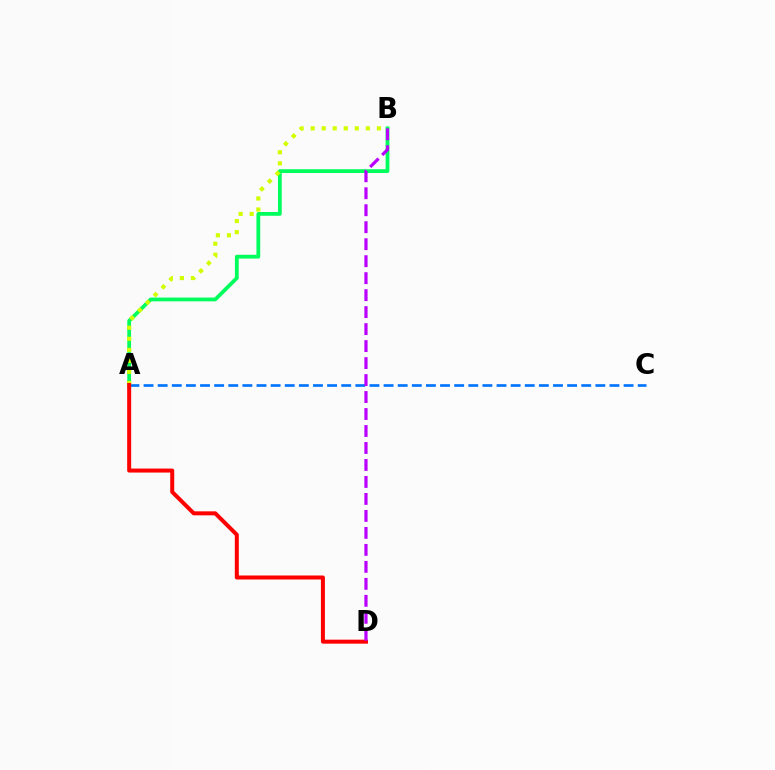{('A', 'C'): [{'color': '#0074ff', 'line_style': 'dashed', 'thickness': 1.92}], ('A', 'B'): [{'color': '#00ff5c', 'line_style': 'solid', 'thickness': 2.72}, {'color': '#d1ff00', 'line_style': 'dotted', 'thickness': 3.0}], ('A', 'D'): [{'color': '#ff0000', 'line_style': 'solid', 'thickness': 2.88}], ('B', 'D'): [{'color': '#b900ff', 'line_style': 'dashed', 'thickness': 2.31}]}